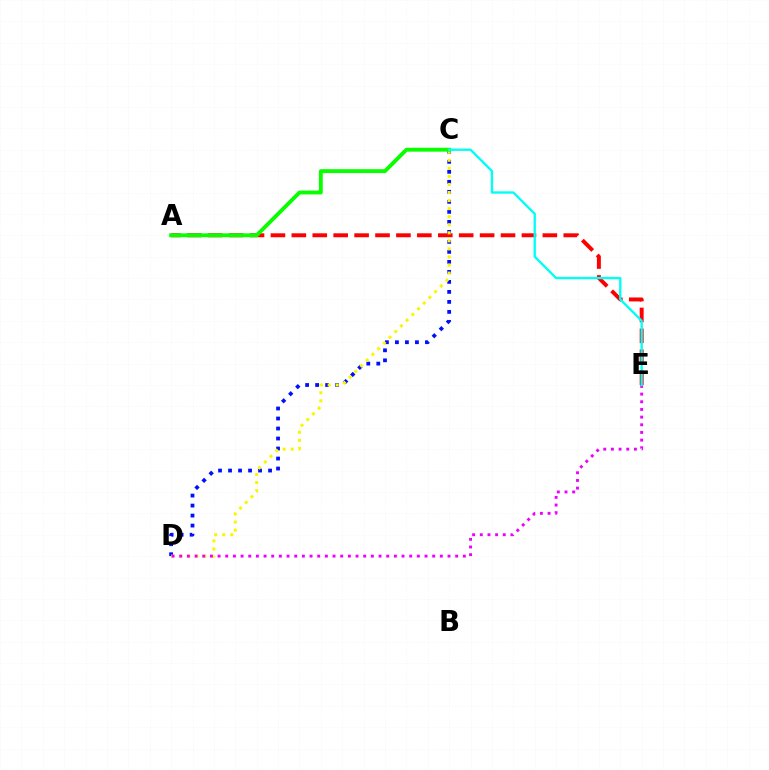{('A', 'E'): [{'color': '#ff0000', 'line_style': 'dashed', 'thickness': 2.84}], ('C', 'D'): [{'color': '#0010ff', 'line_style': 'dotted', 'thickness': 2.72}, {'color': '#fcf500', 'line_style': 'dotted', 'thickness': 2.19}], ('A', 'C'): [{'color': '#08ff00', 'line_style': 'solid', 'thickness': 2.78}], ('D', 'E'): [{'color': '#ee00ff', 'line_style': 'dotted', 'thickness': 2.08}], ('C', 'E'): [{'color': '#00fff6', 'line_style': 'solid', 'thickness': 1.69}]}